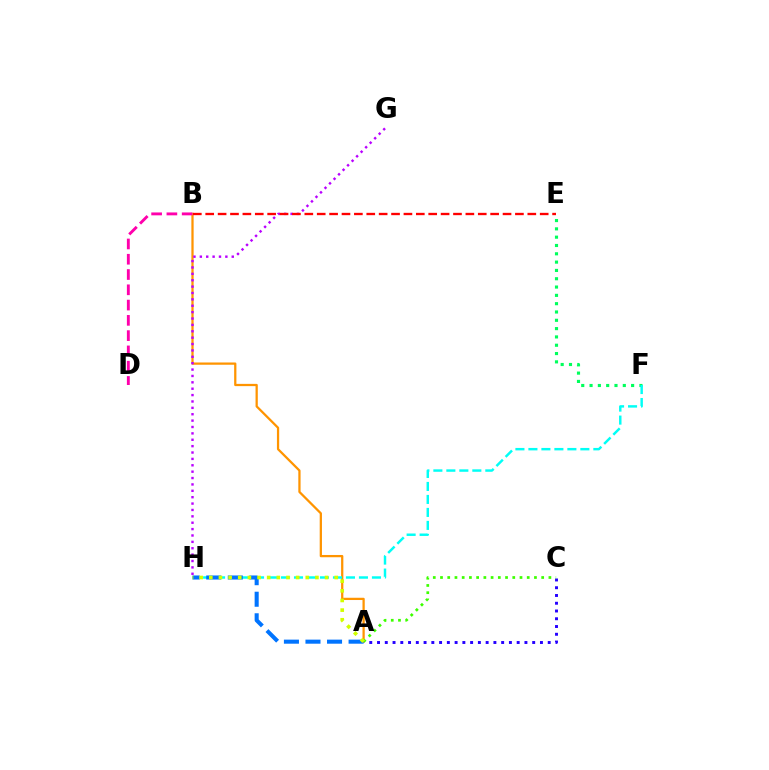{('A', 'C'): [{'color': '#2500ff', 'line_style': 'dotted', 'thickness': 2.11}, {'color': '#3dff00', 'line_style': 'dotted', 'thickness': 1.96}], ('A', 'B'): [{'color': '#ff9400', 'line_style': 'solid', 'thickness': 1.63}], ('E', 'F'): [{'color': '#00ff5c', 'line_style': 'dotted', 'thickness': 2.26}], ('F', 'H'): [{'color': '#00fff6', 'line_style': 'dashed', 'thickness': 1.76}], ('A', 'H'): [{'color': '#0074ff', 'line_style': 'dashed', 'thickness': 2.93}, {'color': '#d1ff00', 'line_style': 'dotted', 'thickness': 2.62}], ('G', 'H'): [{'color': '#b900ff', 'line_style': 'dotted', 'thickness': 1.73}], ('B', 'D'): [{'color': '#ff00ac', 'line_style': 'dashed', 'thickness': 2.08}], ('B', 'E'): [{'color': '#ff0000', 'line_style': 'dashed', 'thickness': 1.68}]}